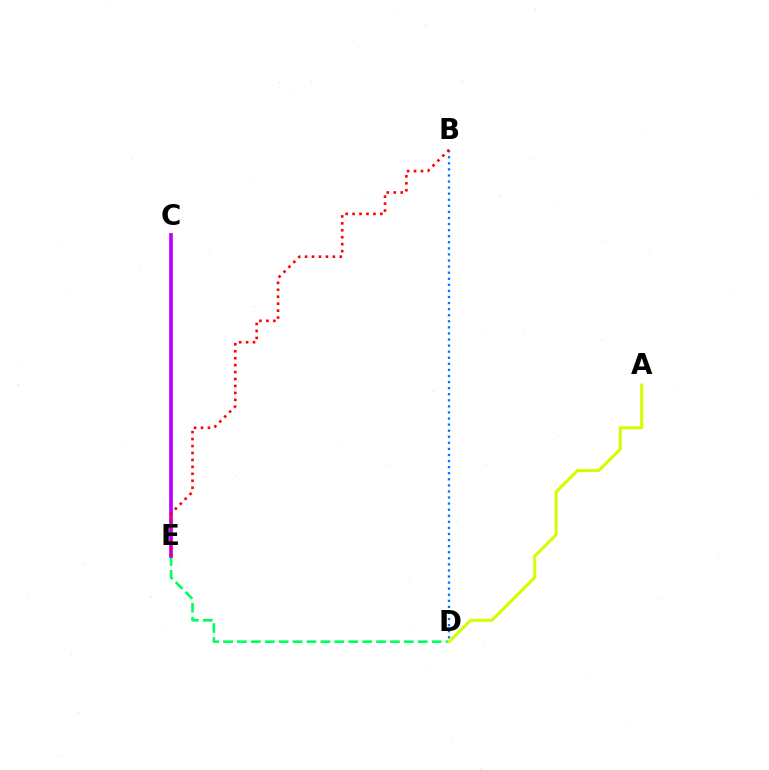{('B', 'D'): [{'color': '#0074ff', 'line_style': 'dotted', 'thickness': 1.65}], ('D', 'E'): [{'color': '#00ff5c', 'line_style': 'dashed', 'thickness': 1.89}], ('C', 'E'): [{'color': '#b900ff', 'line_style': 'solid', 'thickness': 2.64}], ('A', 'D'): [{'color': '#d1ff00', 'line_style': 'solid', 'thickness': 2.18}], ('B', 'E'): [{'color': '#ff0000', 'line_style': 'dotted', 'thickness': 1.89}]}